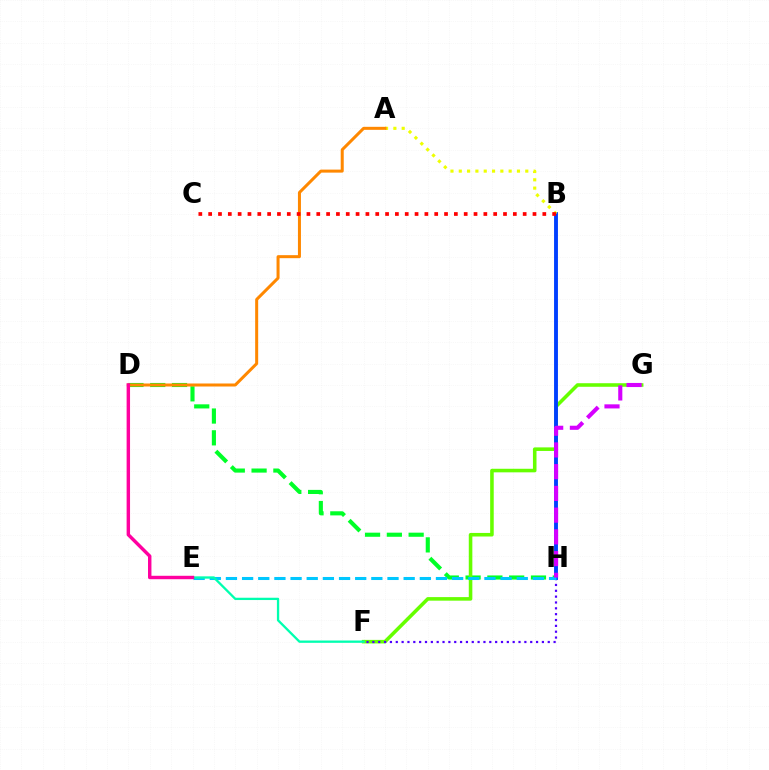{('D', 'H'): [{'color': '#00ff27', 'line_style': 'dashed', 'thickness': 2.96}], ('F', 'G'): [{'color': '#66ff00', 'line_style': 'solid', 'thickness': 2.57}], ('F', 'H'): [{'color': '#4f00ff', 'line_style': 'dotted', 'thickness': 1.59}], ('B', 'H'): [{'color': '#003fff', 'line_style': 'solid', 'thickness': 2.79}], ('E', 'H'): [{'color': '#00c7ff', 'line_style': 'dashed', 'thickness': 2.19}], ('G', 'H'): [{'color': '#d600ff', 'line_style': 'dashed', 'thickness': 2.95}], ('A', 'B'): [{'color': '#eeff00', 'line_style': 'dotted', 'thickness': 2.26}], ('E', 'F'): [{'color': '#00ffaf', 'line_style': 'solid', 'thickness': 1.66}], ('A', 'D'): [{'color': '#ff8800', 'line_style': 'solid', 'thickness': 2.17}], ('D', 'E'): [{'color': '#ff00a0', 'line_style': 'solid', 'thickness': 2.47}], ('B', 'C'): [{'color': '#ff0000', 'line_style': 'dotted', 'thickness': 2.67}]}